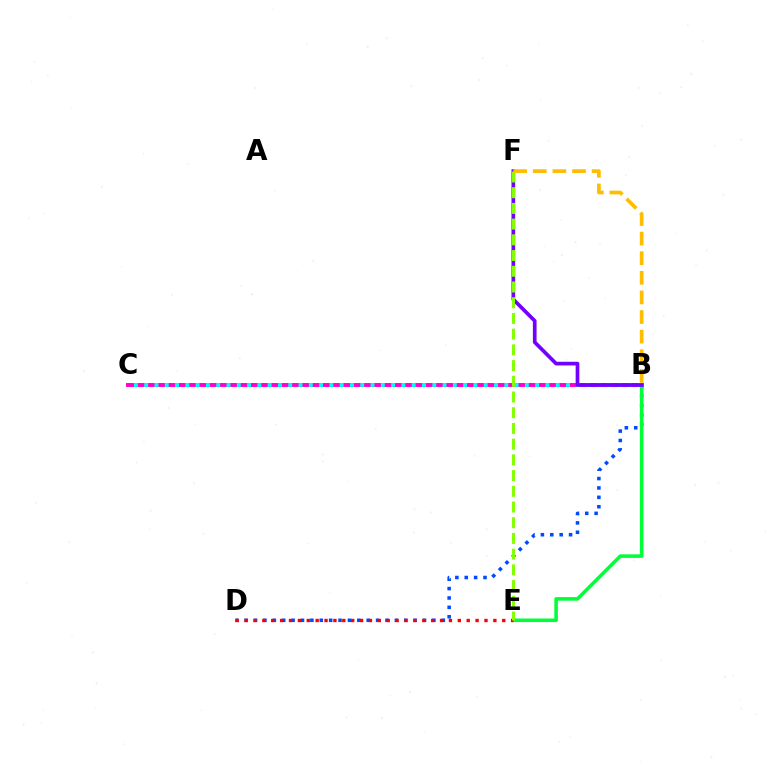{('B', 'D'): [{'color': '#004bff', 'line_style': 'dotted', 'thickness': 2.55}], ('B', 'C'): [{'color': '#ff00cf', 'line_style': 'solid', 'thickness': 2.83}, {'color': '#00fff6', 'line_style': 'dotted', 'thickness': 2.8}], ('B', 'E'): [{'color': '#00ff39', 'line_style': 'solid', 'thickness': 2.56}], ('D', 'E'): [{'color': '#ff0000', 'line_style': 'dotted', 'thickness': 2.41}], ('B', 'F'): [{'color': '#7200ff', 'line_style': 'solid', 'thickness': 2.65}, {'color': '#ffbd00', 'line_style': 'dashed', 'thickness': 2.66}], ('E', 'F'): [{'color': '#84ff00', 'line_style': 'dashed', 'thickness': 2.13}]}